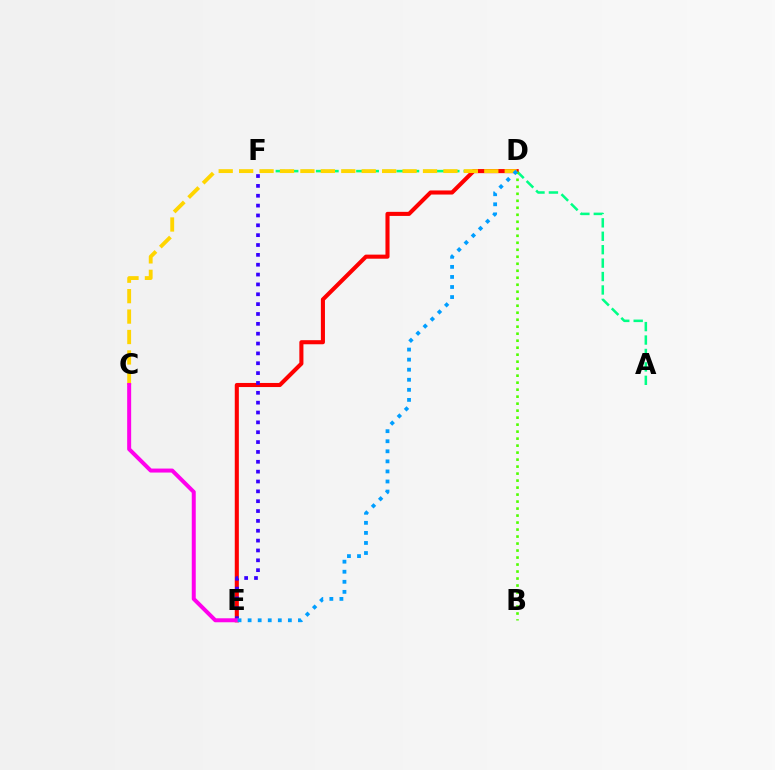{('A', 'F'): [{'color': '#00ff86', 'line_style': 'dashed', 'thickness': 1.82}], ('D', 'E'): [{'color': '#ff0000', 'line_style': 'solid', 'thickness': 2.94}, {'color': '#009eff', 'line_style': 'dotted', 'thickness': 2.73}], ('C', 'D'): [{'color': '#ffd500', 'line_style': 'dashed', 'thickness': 2.78}], ('B', 'D'): [{'color': '#4fff00', 'line_style': 'dotted', 'thickness': 1.9}], ('E', 'F'): [{'color': '#3700ff', 'line_style': 'dotted', 'thickness': 2.68}], ('C', 'E'): [{'color': '#ff00ed', 'line_style': 'solid', 'thickness': 2.87}]}